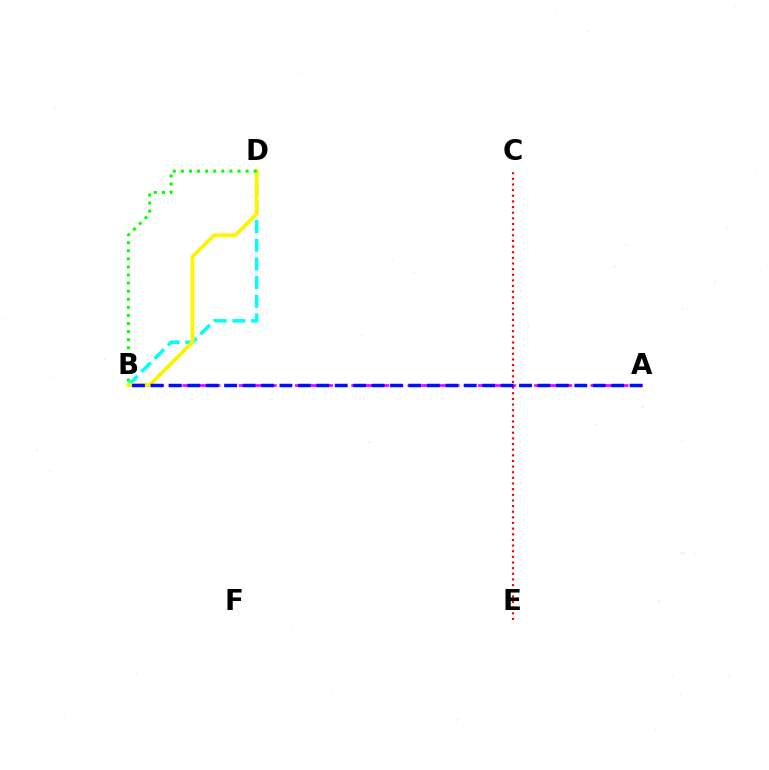{('A', 'B'): [{'color': '#ee00ff', 'line_style': 'dashed', 'thickness': 1.91}, {'color': '#0010ff', 'line_style': 'dashed', 'thickness': 2.5}], ('B', 'D'): [{'color': '#00fff6', 'line_style': 'dashed', 'thickness': 2.54}, {'color': '#fcf500', 'line_style': 'solid', 'thickness': 2.72}, {'color': '#08ff00', 'line_style': 'dotted', 'thickness': 2.2}], ('C', 'E'): [{'color': '#ff0000', 'line_style': 'dotted', 'thickness': 1.53}]}